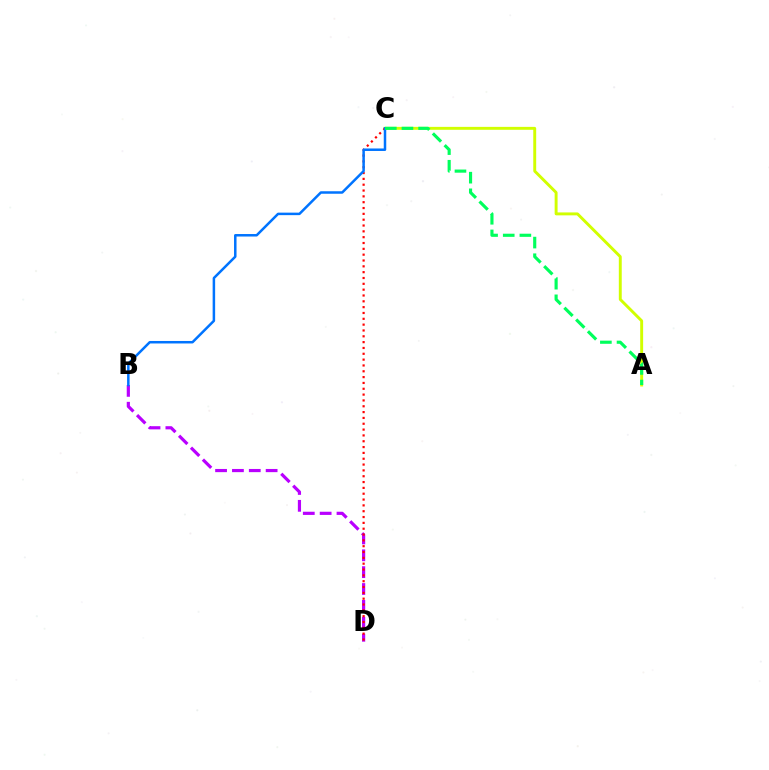{('A', 'C'): [{'color': '#d1ff00', 'line_style': 'solid', 'thickness': 2.1}, {'color': '#00ff5c', 'line_style': 'dashed', 'thickness': 2.26}], ('B', 'D'): [{'color': '#b900ff', 'line_style': 'dashed', 'thickness': 2.29}], ('C', 'D'): [{'color': '#ff0000', 'line_style': 'dotted', 'thickness': 1.58}], ('B', 'C'): [{'color': '#0074ff', 'line_style': 'solid', 'thickness': 1.8}]}